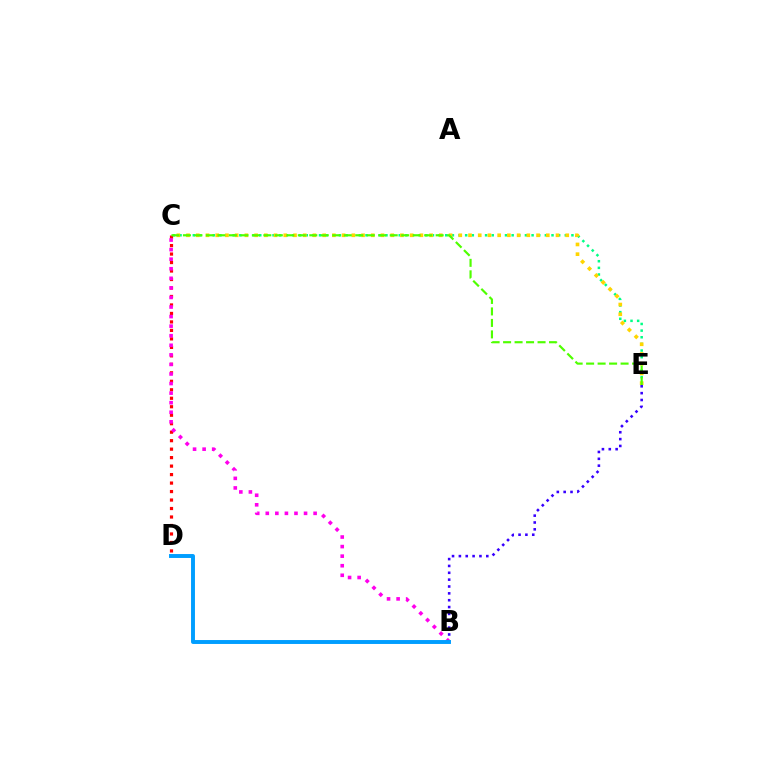{('B', 'E'): [{'color': '#3700ff', 'line_style': 'dotted', 'thickness': 1.86}], ('C', 'E'): [{'color': '#00ff86', 'line_style': 'dotted', 'thickness': 1.8}, {'color': '#ffd500', 'line_style': 'dotted', 'thickness': 2.64}, {'color': '#4fff00', 'line_style': 'dashed', 'thickness': 1.56}], ('C', 'D'): [{'color': '#ff0000', 'line_style': 'dotted', 'thickness': 2.3}], ('B', 'C'): [{'color': '#ff00ed', 'line_style': 'dotted', 'thickness': 2.6}], ('B', 'D'): [{'color': '#009eff', 'line_style': 'solid', 'thickness': 2.82}]}